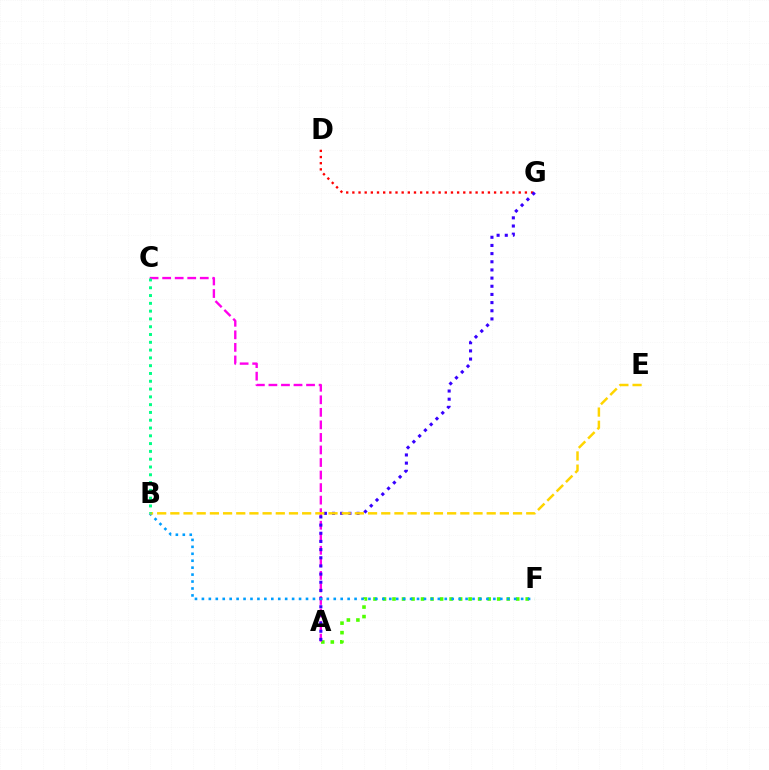{('A', 'F'): [{'color': '#4fff00', 'line_style': 'dotted', 'thickness': 2.59}], ('D', 'G'): [{'color': '#ff0000', 'line_style': 'dotted', 'thickness': 1.67}], ('A', 'C'): [{'color': '#ff00ed', 'line_style': 'dashed', 'thickness': 1.7}], ('A', 'G'): [{'color': '#3700ff', 'line_style': 'dotted', 'thickness': 2.22}], ('B', 'F'): [{'color': '#009eff', 'line_style': 'dotted', 'thickness': 1.89}], ('B', 'E'): [{'color': '#ffd500', 'line_style': 'dashed', 'thickness': 1.79}], ('B', 'C'): [{'color': '#00ff86', 'line_style': 'dotted', 'thickness': 2.12}]}